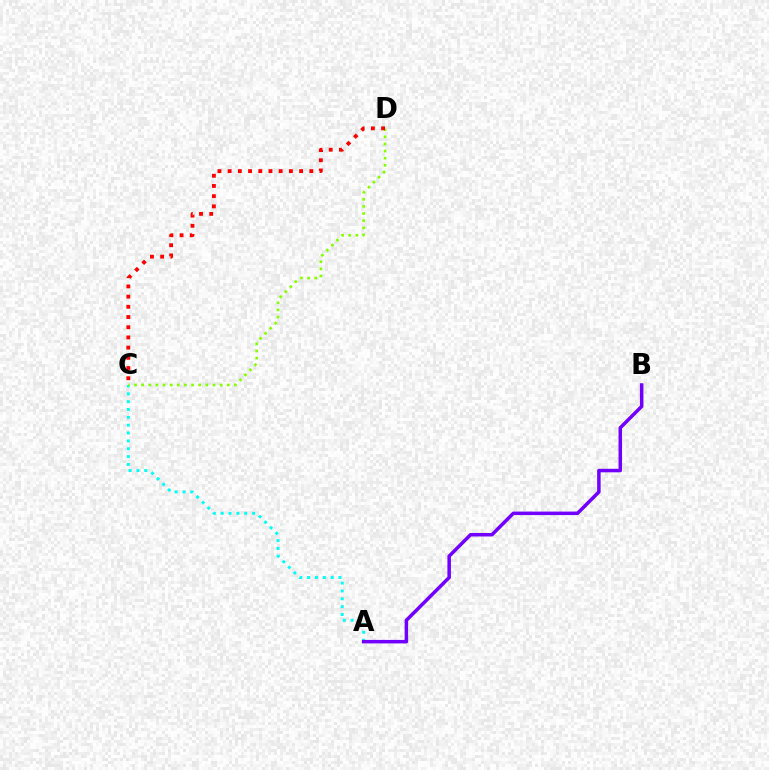{('A', 'C'): [{'color': '#00fff6', 'line_style': 'dotted', 'thickness': 2.13}], ('C', 'D'): [{'color': '#84ff00', 'line_style': 'dotted', 'thickness': 1.94}, {'color': '#ff0000', 'line_style': 'dotted', 'thickness': 2.77}], ('A', 'B'): [{'color': '#7200ff', 'line_style': 'solid', 'thickness': 2.52}]}